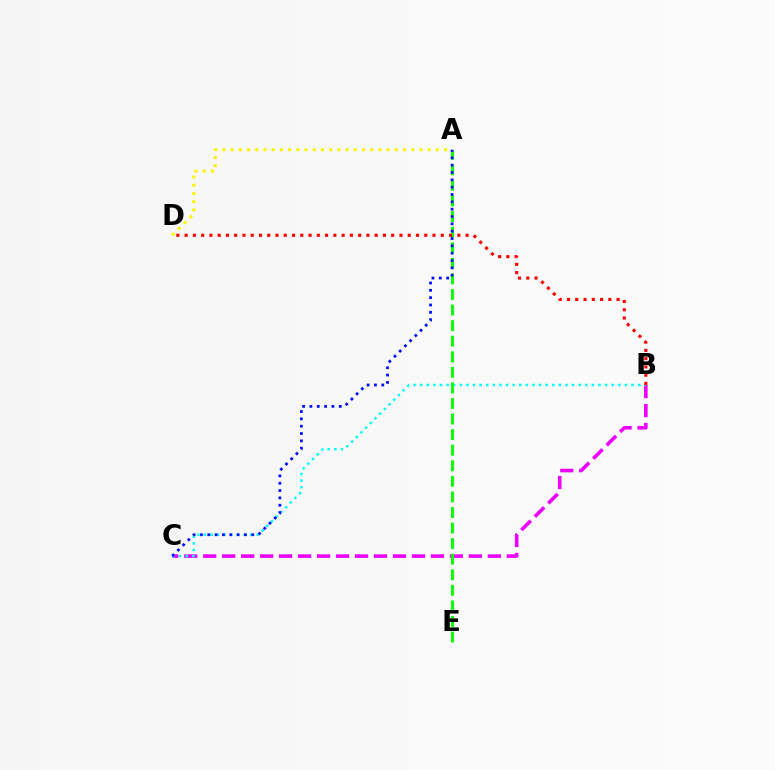{('B', 'C'): [{'color': '#ee00ff', 'line_style': 'dashed', 'thickness': 2.58}, {'color': '#00fff6', 'line_style': 'dotted', 'thickness': 1.79}], ('A', 'E'): [{'color': '#08ff00', 'line_style': 'dashed', 'thickness': 2.12}], ('A', 'C'): [{'color': '#0010ff', 'line_style': 'dotted', 'thickness': 1.99}], ('A', 'D'): [{'color': '#fcf500', 'line_style': 'dotted', 'thickness': 2.23}], ('B', 'D'): [{'color': '#ff0000', 'line_style': 'dotted', 'thickness': 2.25}]}